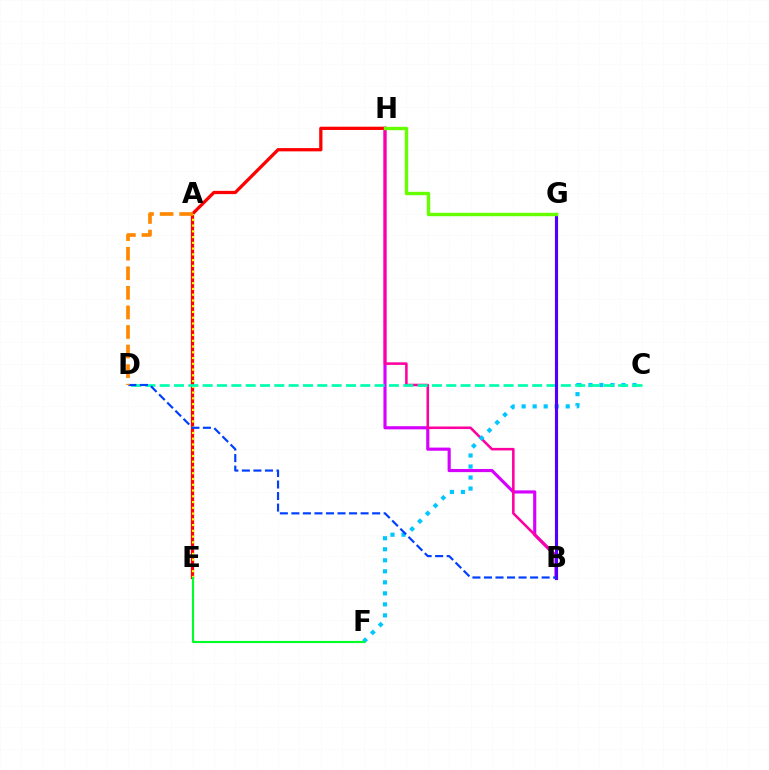{('B', 'H'): [{'color': '#d600ff', 'line_style': 'solid', 'thickness': 2.27}, {'color': '#ff00a0', 'line_style': 'solid', 'thickness': 1.85}], ('C', 'F'): [{'color': '#00c7ff', 'line_style': 'dotted', 'thickness': 2.99}], ('E', 'H'): [{'color': '#ff0000', 'line_style': 'solid', 'thickness': 2.35}], ('A', 'E'): [{'color': '#eeff00', 'line_style': 'dotted', 'thickness': 1.56}], ('C', 'D'): [{'color': '#00ffaf', 'line_style': 'dashed', 'thickness': 1.95}], ('E', 'F'): [{'color': '#00ff27', 'line_style': 'solid', 'thickness': 1.54}], ('B', 'G'): [{'color': '#4f00ff', 'line_style': 'solid', 'thickness': 2.26}], ('B', 'D'): [{'color': '#003fff', 'line_style': 'dashed', 'thickness': 1.57}], ('G', 'H'): [{'color': '#66ff00', 'line_style': 'solid', 'thickness': 2.44}], ('A', 'D'): [{'color': '#ff8800', 'line_style': 'dashed', 'thickness': 2.66}]}